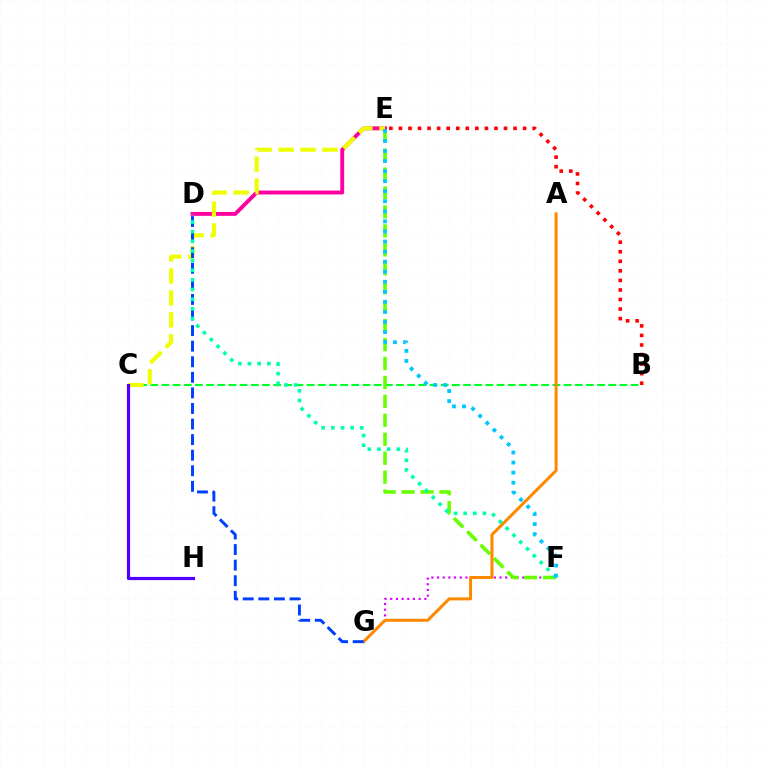{('B', 'C'): [{'color': '#00ff27', 'line_style': 'dashed', 'thickness': 1.52}], ('B', 'E'): [{'color': '#ff0000', 'line_style': 'dotted', 'thickness': 2.6}], ('D', 'E'): [{'color': '#ff00a0', 'line_style': 'solid', 'thickness': 2.81}], ('F', 'G'): [{'color': '#d600ff', 'line_style': 'dotted', 'thickness': 1.54}], ('E', 'F'): [{'color': '#66ff00', 'line_style': 'dashed', 'thickness': 2.57}, {'color': '#00c7ff', 'line_style': 'dotted', 'thickness': 2.73}], ('A', 'G'): [{'color': '#ff8800', 'line_style': 'solid', 'thickness': 2.17}], ('C', 'E'): [{'color': '#eeff00', 'line_style': 'dashed', 'thickness': 2.98}], ('D', 'G'): [{'color': '#003fff', 'line_style': 'dashed', 'thickness': 2.12}], ('C', 'H'): [{'color': '#4f00ff', 'line_style': 'solid', 'thickness': 2.29}], ('D', 'F'): [{'color': '#00ffaf', 'line_style': 'dotted', 'thickness': 2.62}]}